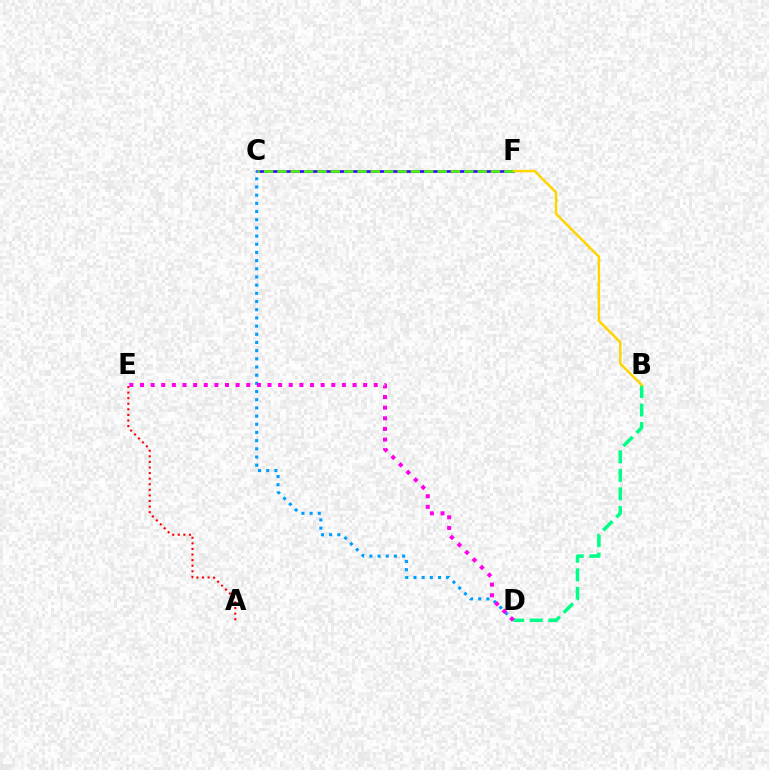{('C', 'F'): [{'color': '#3700ff', 'line_style': 'solid', 'thickness': 1.88}, {'color': '#4fff00', 'line_style': 'dashed', 'thickness': 1.81}], ('B', 'D'): [{'color': '#00ff86', 'line_style': 'dashed', 'thickness': 2.52}], ('B', 'F'): [{'color': '#ffd500', 'line_style': 'solid', 'thickness': 1.8}], ('A', 'E'): [{'color': '#ff0000', 'line_style': 'dotted', 'thickness': 1.52}], ('C', 'D'): [{'color': '#009eff', 'line_style': 'dotted', 'thickness': 2.22}], ('D', 'E'): [{'color': '#ff00ed', 'line_style': 'dotted', 'thickness': 2.89}]}